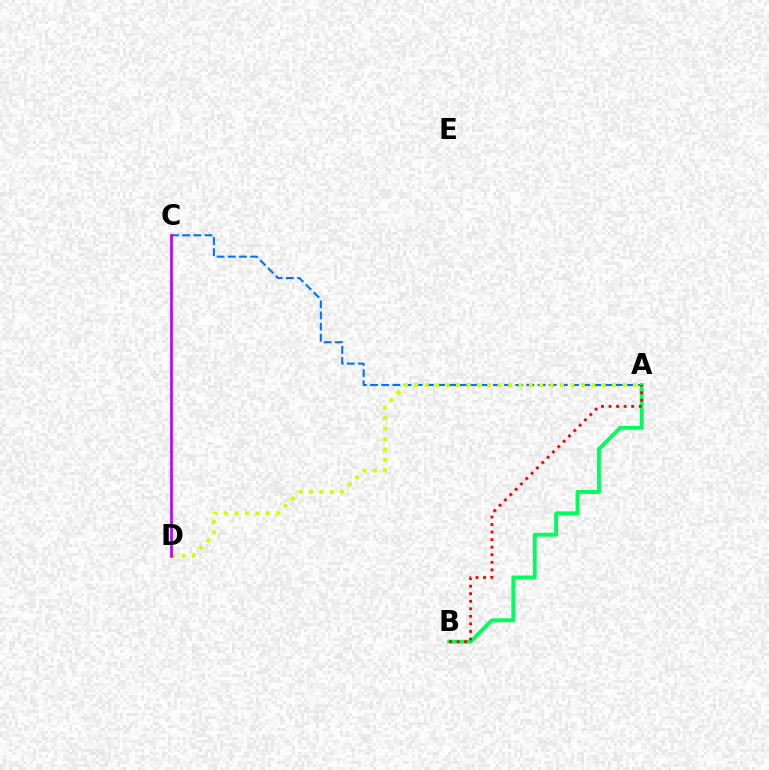{('A', 'C'): [{'color': '#0074ff', 'line_style': 'dashed', 'thickness': 1.52}], ('A', 'D'): [{'color': '#d1ff00', 'line_style': 'dotted', 'thickness': 2.83}], ('A', 'B'): [{'color': '#00ff5c', 'line_style': 'solid', 'thickness': 2.81}, {'color': '#ff0000', 'line_style': 'dotted', 'thickness': 2.05}], ('C', 'D'): [{'color': '#b900ff', 'line_style': 'solid', 'thickness': 1.92}]}